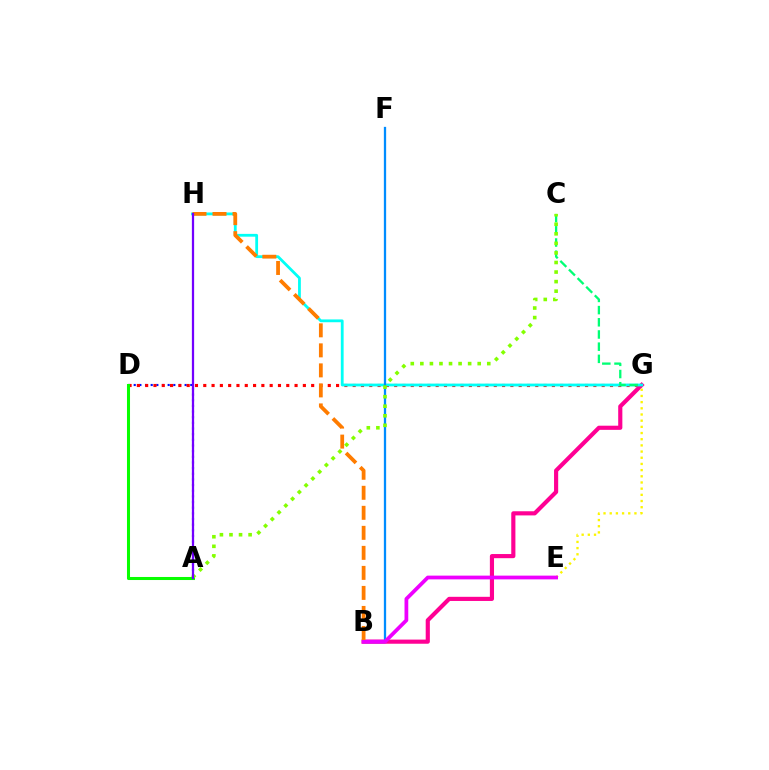{('A', 'D'): [{'color': '#0010ff', 'line_style': 'dotted', 'thickness': 1.54}, {'color': '#08ff00', 'line_style': 'solid', 'thickness': 2.19}], ('D', 'G'): [{'color': '#ff0000', 'line_style': 'dotted', 'thickness': 2.26}], ('B', 'G'): [{'color': '#ff0094', 'line_style': 'solid', 'thickness': 2.99}], ('G', 'H'): [{'color': '#00fff6', 'line_style': 'solid', 'thickness': 2.01}], ('B', 'F'): [{'color': '#008cff', 'line_style': 'solid', 'thickness': 1.64}], ('E', 'G'): [{'color': '#fcf500', 'line_style': 'dotted', 'thickness': 1.68}], ('C', 'G'): [{'color': '#00ff74', 'line_style': 'dashed', 'thickness': 1.66}], ('B', 'E'): [{'color': '#ee00ff', 'line_style': 'solid', 'thickness': 2.7}], ('B', 'H'): [{'color': '#ff7c00', 'line_style': 'dashed', 'thickness': 2.72}], ('A', 'C'): [{'color': '#84ff00', 'line_style': 'dotted', 'thickness': 2.6}], ('A', 'H'): [{'color': '#7200ff', 'line_style': 'solid', 'thickness': 1.62}]}